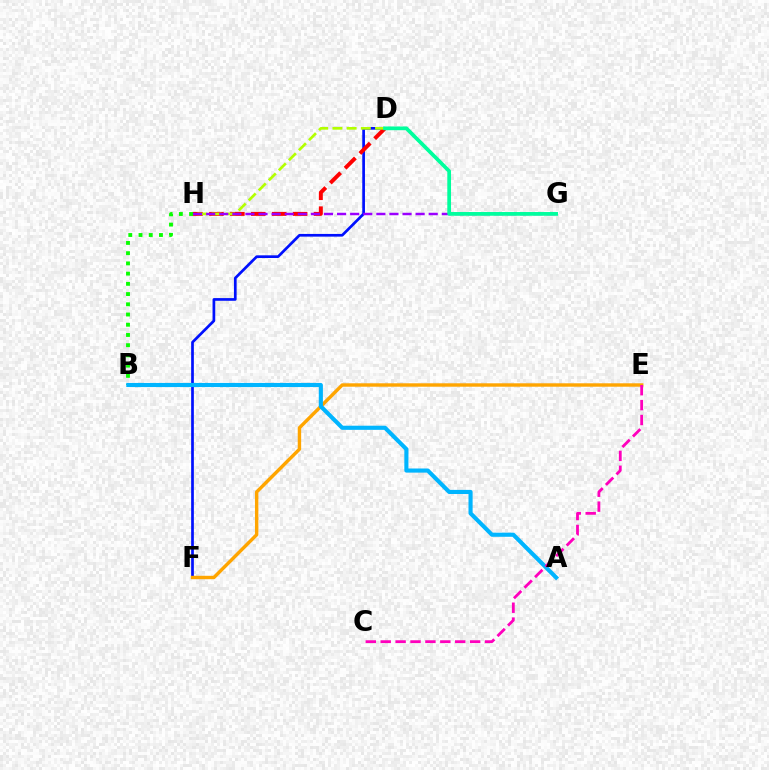{('D', 'F'): [{'color': '#0010ff', 'line_style': 'solid', 'thickness': 1.94}], ('E', 'F'): [{'color': '#ffa500', 'line_style': 'solid', 'thickness': 2.46}], ('D', 'H'): [{'color': '#ff0000', 'line_style': 'dashed', 'thickness': 2.84}, {'color': '#b3ff00', 'line_style': 'dashed', 'thickness': 1.93}], ('G', 'H'): [{'color': '#9b00ff', 'line_style': 'dashed', 'thickness': 1.78}], ('B', 'H'): [{'color': '#08ff00', 'line_style': 'dotted', 'thickness': 2.78}], ('D', 'G'): [{'color': '#00ff9d', 'line_style': 'solid', 'thickness': 2.69}], ('A', 'B'): [{'color': '#00b5ff', 'line_style': 'solid', 'thickness': 2.97}], ('C', 'E'): [{'color': '#ff00bd', 'line_style': 'dashed', 'thickness': 2.02}]}